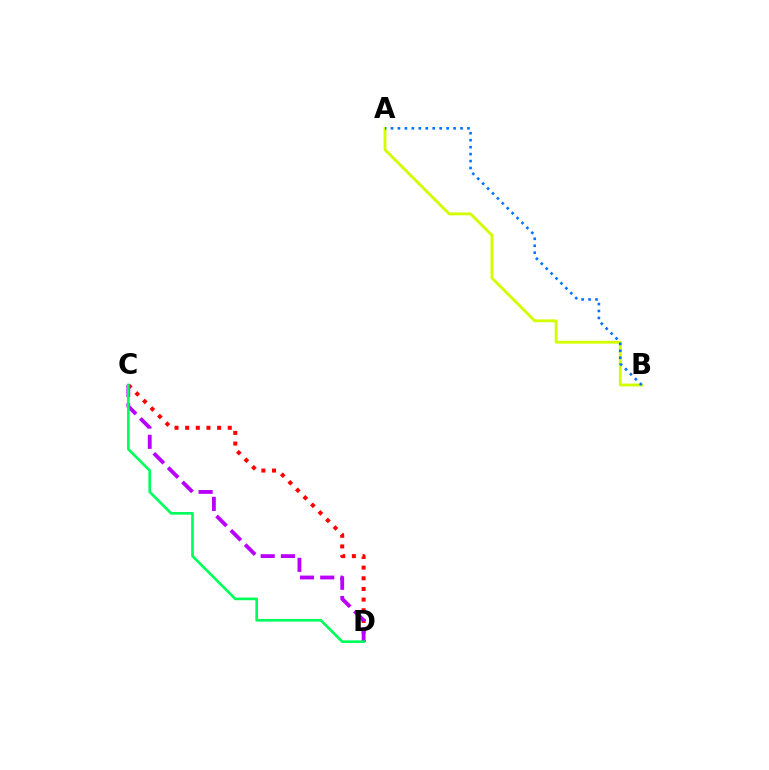{('A', 'B'): [{'color': '#d1ff00', 'line_style': 'solid', 'thickness': 2.06}, {'color': '#0074ff', 'line_style': 'dotted', 'thickness': 1.89}], ('C', 'D'): [{'color': '#ff0000', 'line_style': 'dotted', 'thickness': 2.89}, {'color': '#b900ff', 'line_style': 'dashed', 'thickness': 2.75}, {'color': '#00ff5c', 'line_style': 'solid', 'thickness': 1.92}]}